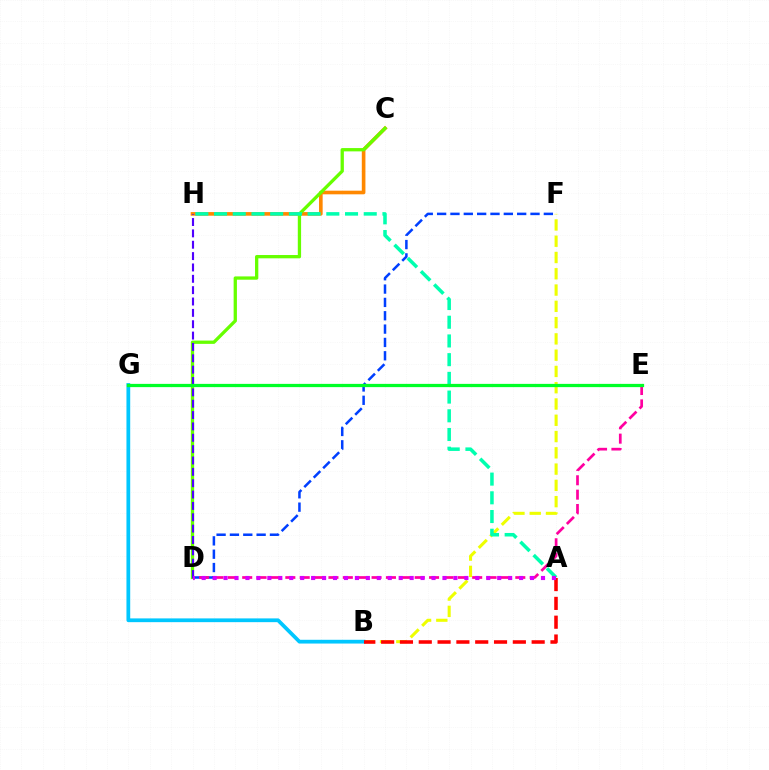{('C', 'H'): [{'color': '#ff8800', 'line_style': 'solid', 'thickness': 2.61}], ('C', 'D'): [{'color': '#66ff00', 'line_style': 'solid', 'thickness': 2.37}], ('D', 'F'): [{'color': '#003fff', 'line_style': 'dashed', 'thickness': 1.81}], ('B', 'F'): [{'color': '#eeff00', 'line_style': 'dashed', 'thickness': 2.21}], ('D', 'E'): [{'color': '#ff00a0', 'line_style': 'dashed', 'thickness': 1.95}], ('B', 'G'): [{'color': '#00c7ff', 'line_style': 'solid', 'thickness': 2.71}], ('A', 'B'): [{'color': '#ff0000', 'line_style': 'dashed', 'thickness': 2.56}], ('A', 'H'): [{'color': '#00ffaf', 'line_style': 'dashed', 'thickness': 2.54}], ('D', 'H'): [{'color': '#4f00ff', 'line_style': 'dashed', 'thickness': 1.54}], ('A', 'D'): [{'color': '#d600ff', 'line_style': 'dotted', 'thickness': 2.97}], ('E', 'G'): [{'color': '#00ff27', 'line_style': 'solid', 'thickness': 2.34}]}